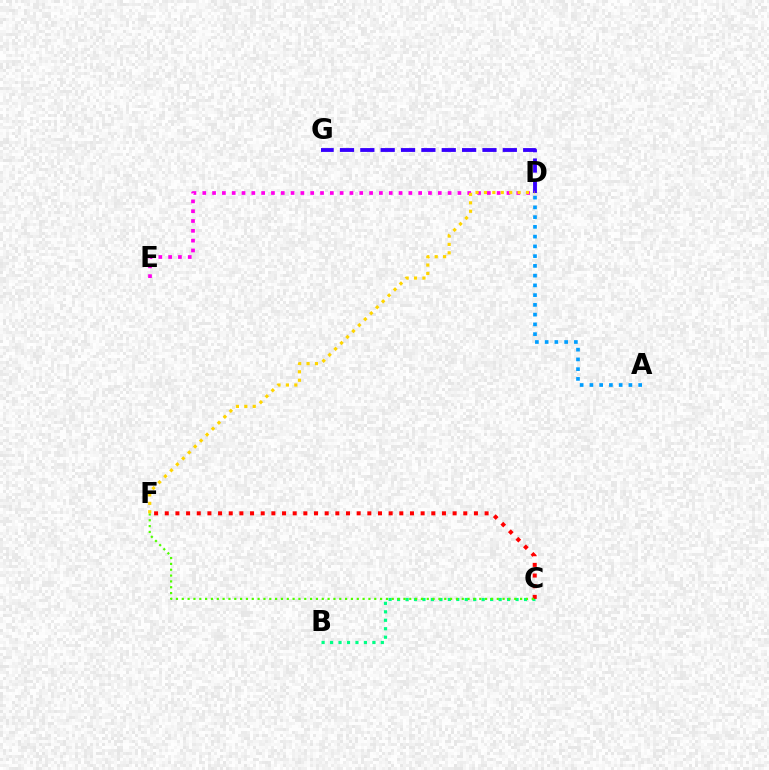{('B', 'C'): [{'color': '#00ff86', 'line_style': 'dotted', 'thickness': 2.3}], ('C', 'F'): [{'color': '#ff0000', 'line_style': 'dotted', 'thickness': 2.9}, {'color': '#4fff00', 'line_style': 'dotted', 'thickness': 1.58}], ('A', 'D'): [{'color': '#009eff', 'line_style': 'dotted', 'thickness': 2.65}], ('D', 'G'): [{'color': '#3700ff', 'line_style': 'dashed', 'thickness': 2.77}], ('D', 'E'): [{'color': '#ff00ed', 'line_style': 'dotted', 'thickness': 2.67}], ('D', 'F'): [{'color': '#ffd500', 'line_style': 'dotted', 'thickness': 2.28}]}